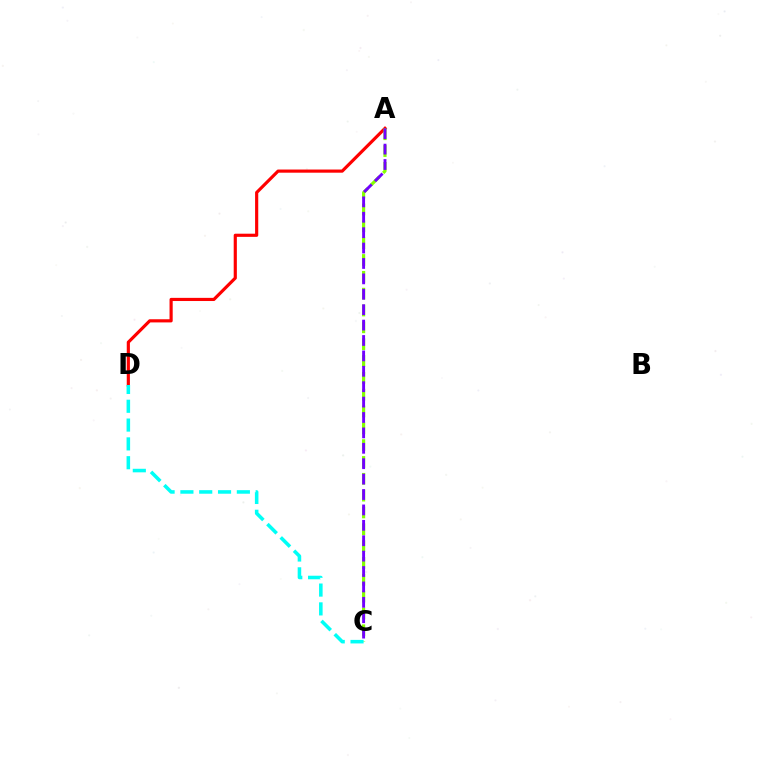{('A', 'D'): [{'color': '#ff0000', 'line_style': 'solid', 'thickness': 2.27}], ('A', 'C'): [{'color': '#84ff00', 'line_style': 'dashed', 'thickness': 2.29}, {'color': '#7200ff', 'line_style': 'dashed', 'thickness': 2.09}], ('C', 'D'): [{'color': '#00fff6', 'line_style': 'dashed', 'thickness': 2.56}]}